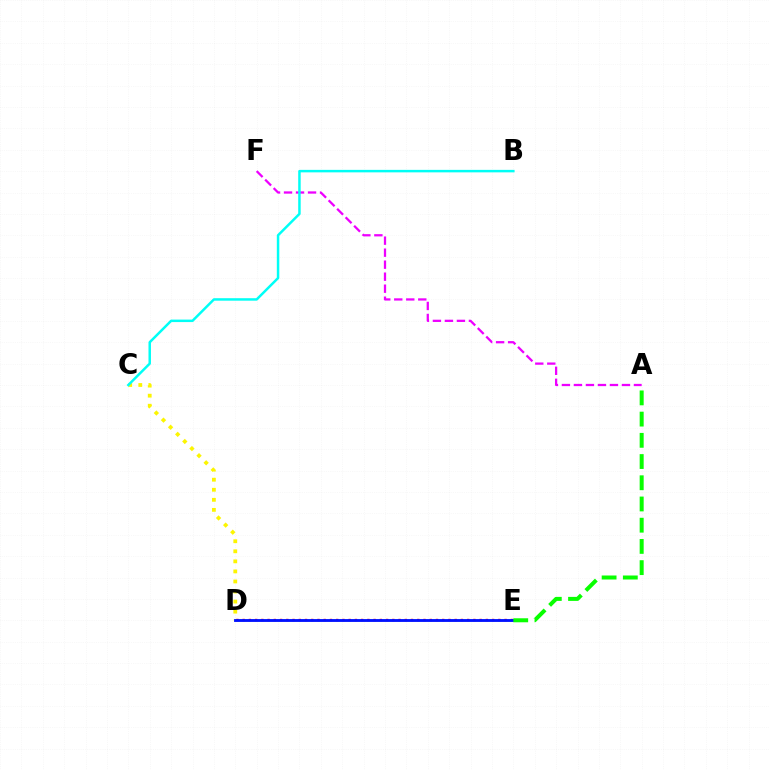{('A', 'F'): [{'color': '#ee00ff', 'line_style': 'dashed', 'thickness': 1.63}], ('C', 'D'): [{'color': '#fcf500', 'line_style': 'dotted', 'thickness': 2.73}], ('B', 'C'): [{'color': '#00fff6', 'line_style': 'solid', 'thickness': 1.79}], ('D', 'E'): [{'color': '#ff0000', 'line_style': 'dotted', 'thickness': 1.69}, {'color': '#0010ff', 'line_style': 'solid', 'thickness': 2.05}], ('A', 'E'): [{'color': '#08ff00', 'line_style': 'dashed', 'thickness': 2.88}]}